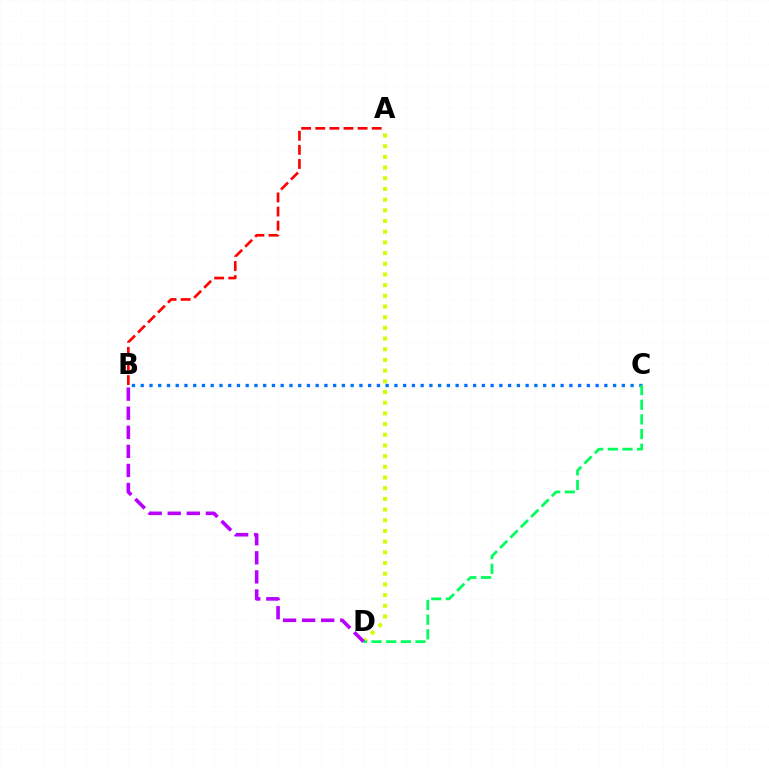{('A', 'D'): [{'color': '#d1ff00', 'line_style': 'dotted', 'thickness': 2.9}], ('B', 'C'): [{'color': '#0074ff', 'line_style': 'dotted', 'thickness': 2.38}], ('A', 'B'): [{'color': '#ff0000', 'line_style': 'dashed', 'thickness': 1.92}], ('C', 'D'): [{'color': '#00ff5c', 'line_style': 'dashed', 'thickness': 1.99}], ('B', 'D'): [{'color': '#b900ff', 'line_style': 'dashed', 'thickness': 2.59}]}